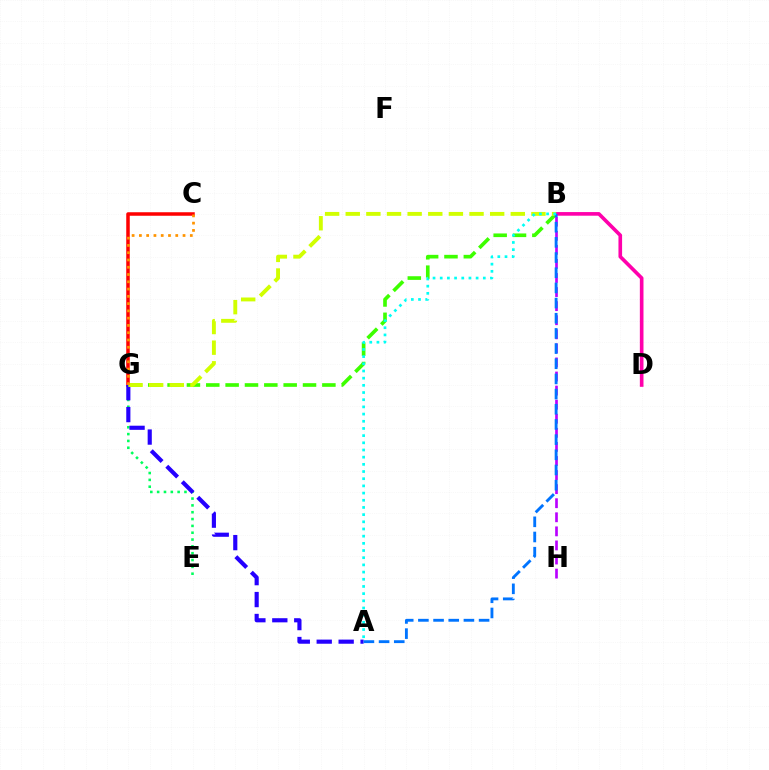{('B', 'G'): [{'color': '#3dff00', 'line_style': 'dashed', 'thickness': 2.63}, {'color': '#d1ff00', 'line_style': 'dashed', 'thickness': 2.8}], ('B', 'H'): [{'color': '#b900ff', 'line_style': 'dashed', 'thickness': 1.91}], ('E', 'G'): [{'color': '#00ff5c', 'line_style': 'dotted', 'thickness': 1.86}], ('B', 'D'): [{'color': '#ff00ac', 'line_style': 'solid', 'thickness': 2.62}], ('C', 'G'): [{'color': '#ff0000', 'line_style': 'solid', 'thickness': 2.53}, {'color': '#ff9400', 'line_style': 'dotted', 'thickness': 1.98}], ('A', 'G'): [{'color': '#2500ff', 'line_style': 'dashed', 'thickness': 2.98}], ('A', 'B'): [{'color': '#0074ff', 'line_style': 'dashed', 'thickness': 2.06}, {'color': '#00fff6', 'line_style': 'dotted', 'thickness': 1.95}]}